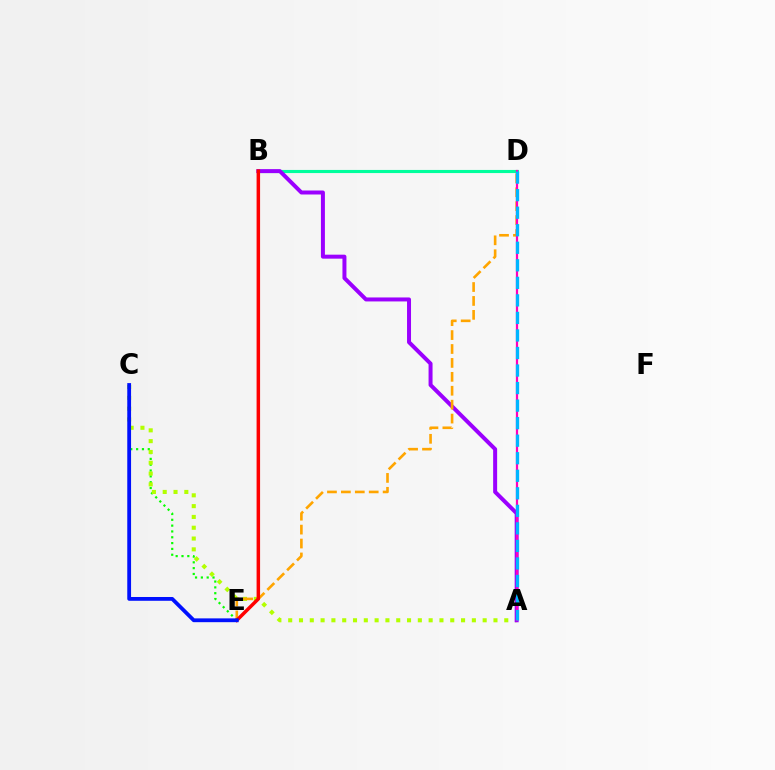{('B', 'D'): [{'color': '#00ff9d', 'line_style': 'solid', 'thickness': 2.25}], ('C', 'E'): [{'color': '#08ff00', 'line_style': 'dotted', 'thickness': 1.58}, {'color': '#0010ff', 'line_style': 'solid', 'thickness': 2.73}], ('A', 'C'): [{'color': '#b3ff00', 'line_style': 'dotted', 'thickness': 2.94}], ('A', 'B'): [{'color': '#9b00ff', 'line_style': 'solid', 'thickness': 2.87}], ('D', 'E'): [{'color': '#ffa500', 'line_style': 'dashed', 'thickness': 1.89}], ('A', 'D'): [{'color': '#ff00bd', 'line_style': 'solid', 'thickness': 1.6}, {'color': '#00b5ff', 'line_style': 'dashed', 'thickness': 2.38}], ('B', 'E'): [{'color': '#ff0000', 'line_style': 'solid', 'thickness': 2.51}]}